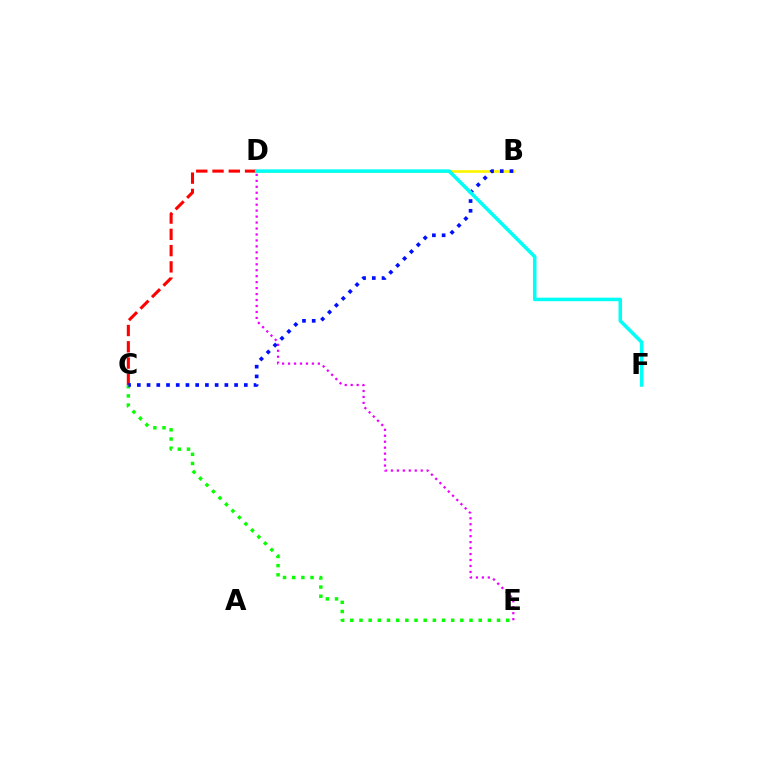{('C', 'D'): [{'color': '#ff0000', 'line_style': 'dashed', 'thickness': 2.21}], ('D', 'E'): [{'color': '#ee00ff', 'line_style': 'dotted', 'thickness': 1.62}], ('B', 'D'): [{'color': '#fcf500', 'line_style': 'solid', 'thickness': 1.91}], ('C', 'E'): [{'color': '#08ff00', 'line_style': 'dotted', 'thickness': 2.49}], ('B', 'C'): [{'color': '#0010ff', 'line_style': 'dotted', 'thickness': 2.64}], ('D', 'F'): [{'color': '#00fff6', 'line_style': 'solid', 'thickness': 2.54}]}